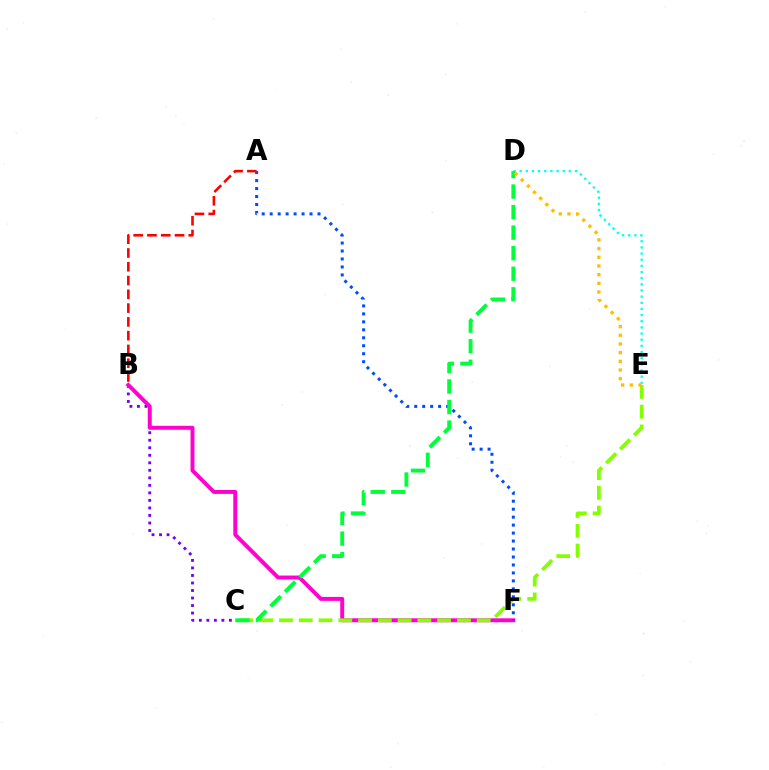{('B', 'C'): [{'color': '#7200ff', 'line_style': 'dotted', 'thickness': 2.04}], ('B', 'F'): [{'color': '#ff00cf', 'line_style': 'solid', 'thickness': 2.84}], ('C', 'E'): [{'color': '#84ff00', 'line_style': 'dashed', 'thickness': 2.69}], ('A', 'F'): [{'color': '#004bff', 'line_style': 'dotted', 'thickness': 2.17}], ('D', 'E'): [{'color': '#00fff6', 'line_style': 'dotted', 'thickness': 1.67}, {'color': '#ffbd00', 'line_style': 'dotted', 'thickness': 2.36}], ('A', 'B'): [{'color': '#ff0000', 'line_style': 'dashed', 'thickness': 1.87}], ('C', 'D'): [{'color': '#00ff39', 'line_style': 'dashed', 'thickness': 2.79}]}